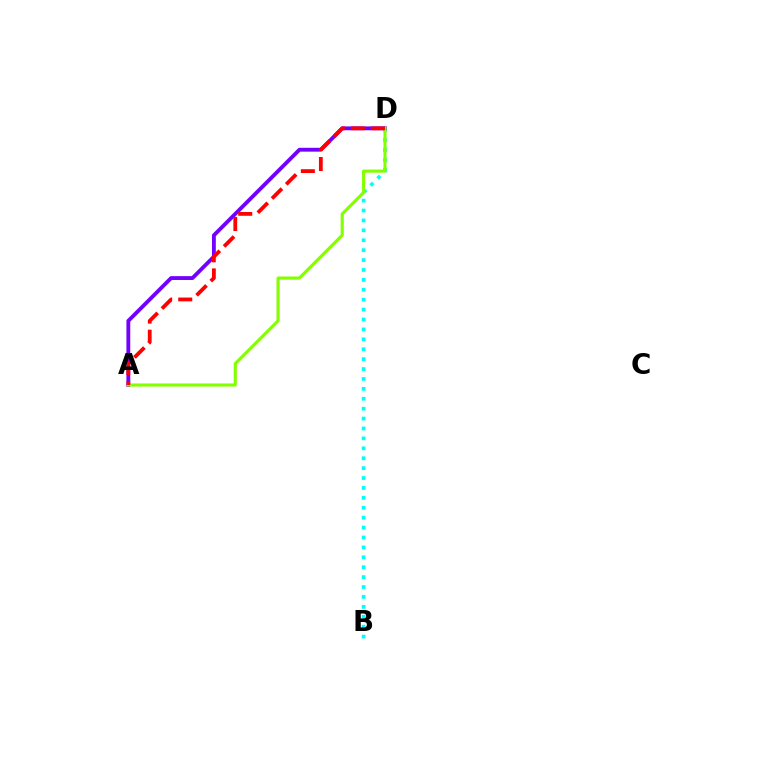{('B', 'D'): [{'color': '#00fff6', 'line_style': 'dotted', 'thickness': 2.69}], ('A', 'D'): [{'color': '#7200ff', 'line_style': 'solid', 'thickness': 2.77}, {'color': '#84ff00', 'line_style': 'solid', 'thickness': 2.26}, {'color': '#ff0000', 'line_style': 'dashed', 'thickness': 2.73}]}